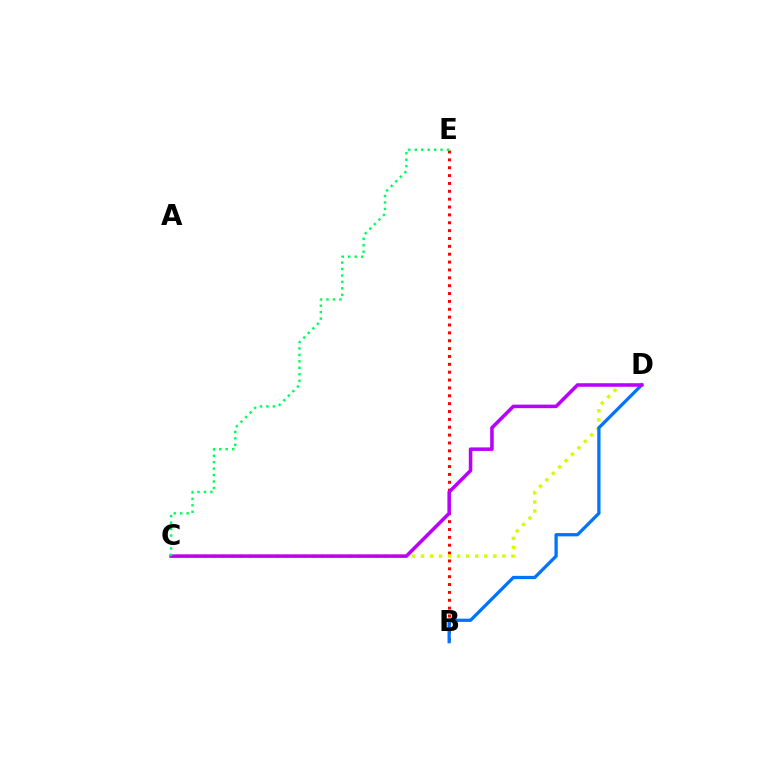{('B', 'E'): [{'color': '#ff0000', 'line_style': 'dotted', 'thickness': 2.14}], ('C', 'D'): [{'color': '#d1ff00', 'line_style': 'dotted', 'thickness': 2.46}, {'color': '#b900ff', 'line_style': 'solid', 'thickness': 2.55}], ('B', 'D'): [{'color': '#0074ff', 'line_style': 'solid', 'thickness': 2.36}], ('C', 'E'): [{'color': '#00ff5c', 'line_style': 'dotted', 'thickness': 1.75}]}